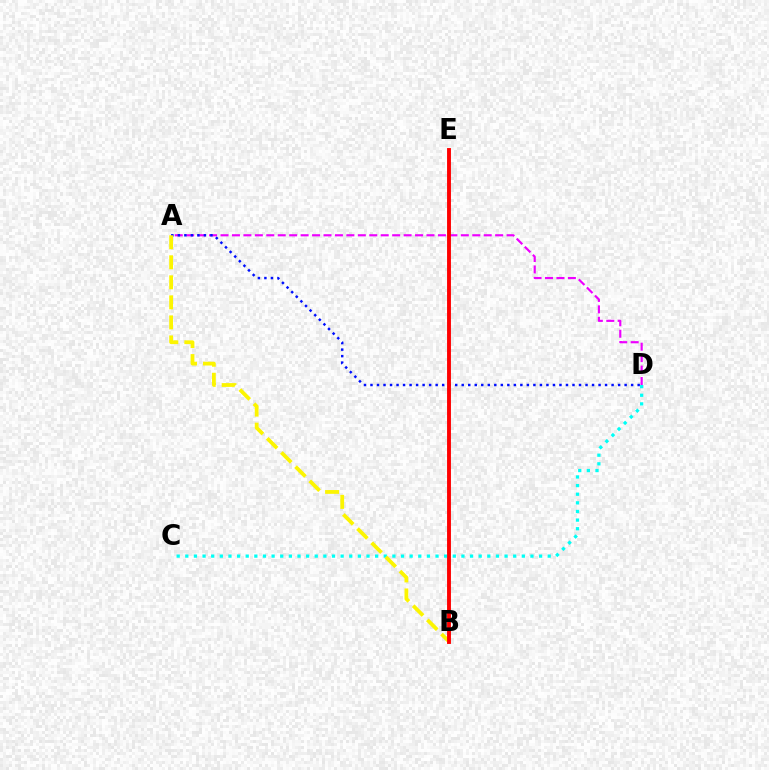{('A', 'D'): [{'color': '#ee00ff', 'line_style': 'dashed', 'thickness': 1.55}, {'color': '#0010ff', 'line_style': 'dotted', 'thickness': 1.77}], ('C', 'D'): [{'color': '#00fff6', 'line_style': 'dotted', 'thickness': 2.34}], ('B', 'E'): [{'color': '#08ff00', 'line_style': 'dotted', 'thickness': 1.62}, {'color': '#ff0000', 'line_style': 'solid', 'thickness': 2.8}], ('A', 'B'): [{'color': '#fcf500', 'line_style': 'dashed', 'thickness': 2.72}]}